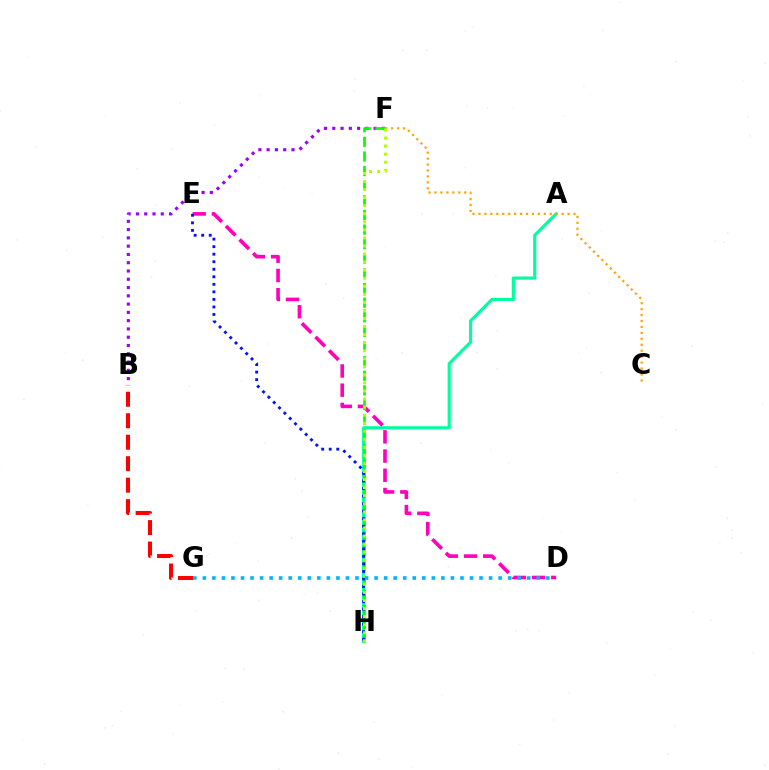{('A', 'H'): [{'color': '#00ff9d', 'line_style': 'solid', 'thickness': 2.25}], ('B', 'F'): [{'color': '#9b00ff', 'line_style': 'dotted', 'thickness': 2.25}], ('D', 'E'): [{'color': '#ff00bd', 'line_style': 'dashed', 'thickness': 2.61}], ('C', 'F'): [{'color': '#ffa500', 'line_style': 'dotted', 'thickness': 1.61}], ('B', 'G'): [{'color': '#ff0000', 'line_style': 'dashed', 'thickness': 2.92}], ('F', 'H'): [{'color': '#08ff00', 'line_style': 'dashed', 'thickness': 1.99}, {'color': '#b3ff00', 'line_style': 'dotted', 'thickness': 2.19}], ('E', 'H'): [{'color': '#0010ff', 'line_style': 'dotted', 'thickness': 2.05}], ('D', 'G'): [{'color': '#00b5ff', 'line_style': 'dotted', 'thickness': 2.59}]}